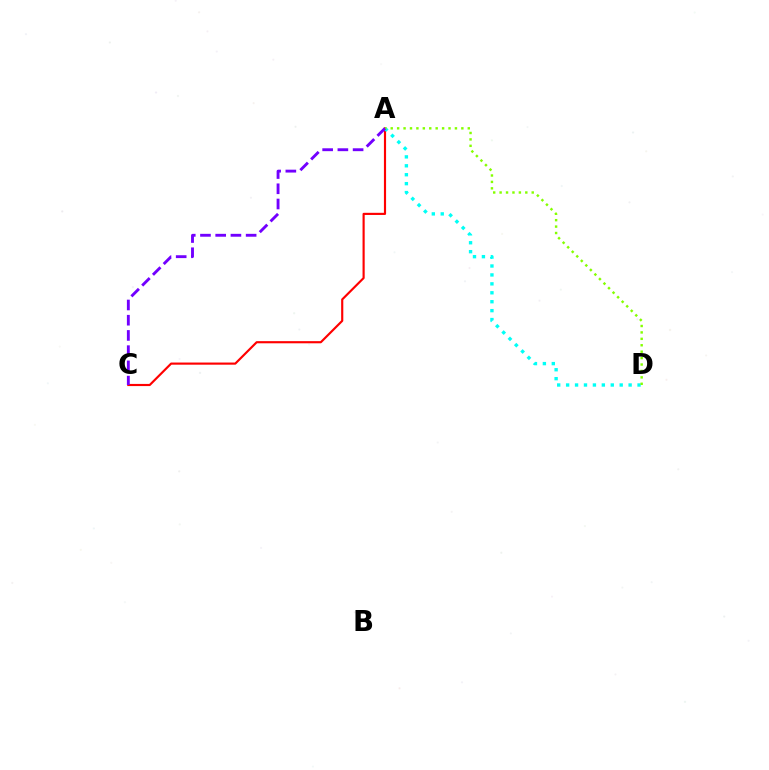{('A', 'C'): [{'color': '#ff0000', 'line_style': 'solid', 'thickness': 1.55}, {'color': '#7200ff', 'line_style': 'dashed', 'thickness': 2.07}], ('A', 'D'): [{'color': '#00fff6', 'line_style': 'dotted', 'thickness': 2.43}, {'color': '#84ff00', 'line_style': 'dotted', 'thickness': 1.74}]}